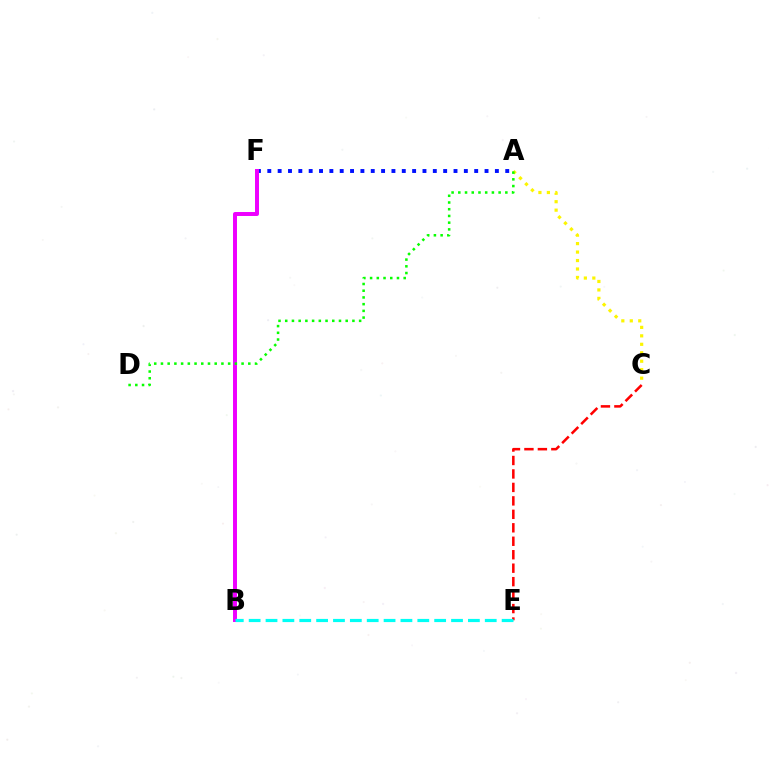{('A', 'F'): [{'color': '#0010ff', 'line_style': 'dotted', 'thickness': 2.81}], ('C', 'E'): [{'color': '#ff0000', 'line_style': 'dashed', 'thickness': 1.83}], ('A', 'C'): [{'color': '#fcf500', 'line_style': 'dotted', 'thickness': 2.3}], ('B', 'F'): [{'color': '#ee00ff', 'line_style': 'solid', 'thickness': 2.86}], ('A', 'D'): [{'color': '#08ff00', 'line_style': 'dotted', 'thickness': 1.83}], ('B', 'E'): [{'color': '#00fff6', 'line_style': 'dashed', 'thickness': 2.29}]}